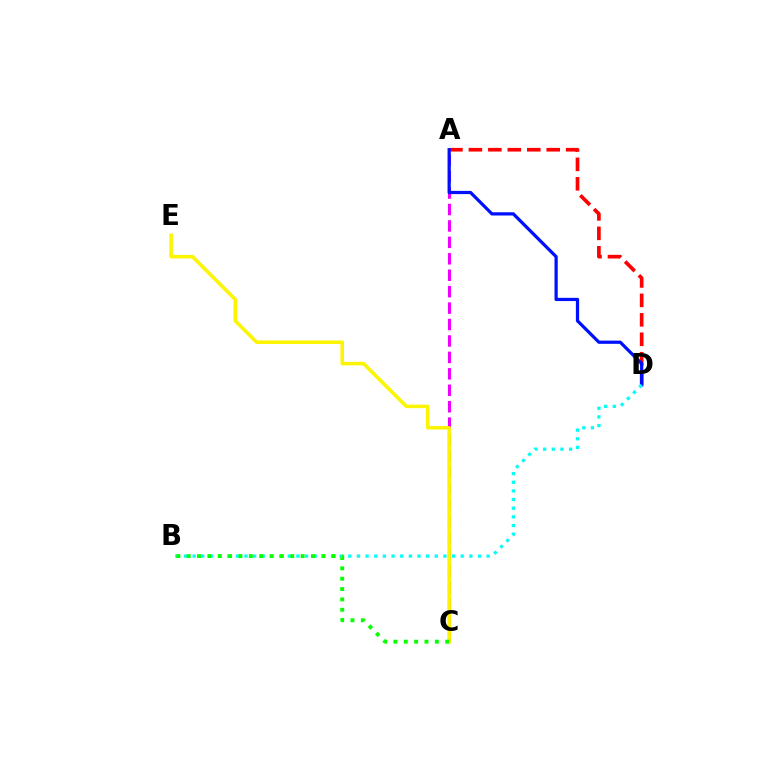{('A', 'C'): [{'color': '#ee00ff', 'line_style': 'dashed', 'thickness': 2.23}], ('A', 'D'): [{'color': '#ff0000', 'line_style': 'dashed', 'thickness': 2.64}, {'color': '#0010ff', 'line_style': 'solid', 'thickness': 2.32}], ('B', 'D'): [{'color': '#00fff6', 'line_style': 'dotted', 'thickness': 2.35}], ('C', 'E'): [{'color': '#fcf500', 'line_style': 'solid', 'thickness': 2.54}], ('B', 'C'): [{'color': '#08ff00', 'line_style': 'dotted', 'thickness': 2.82}]}